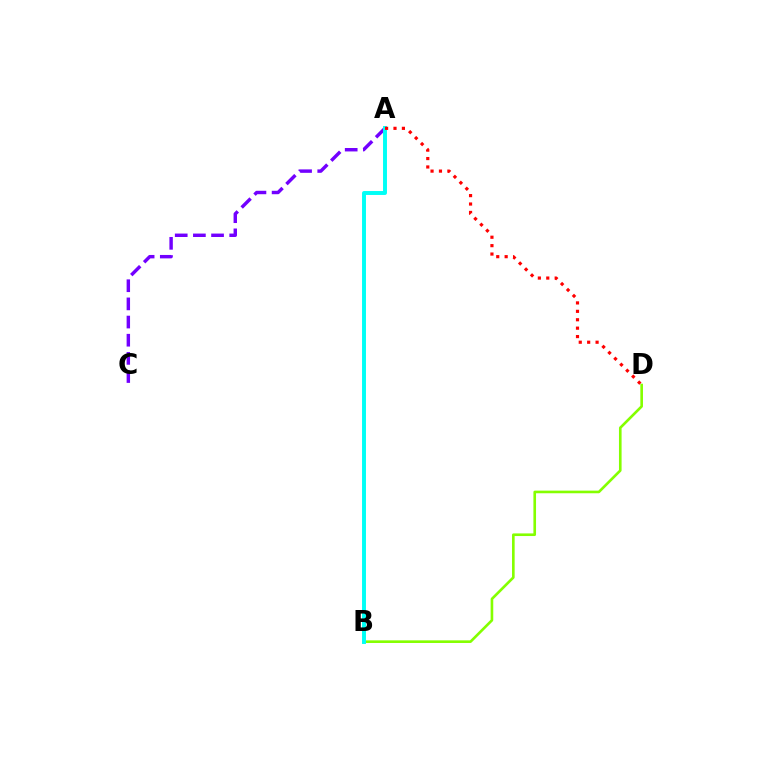{('B', 'D'): [{'color': '#84ff00', 'line_style': 'solid', 'thickness': 1.89}], ('A', 'C'): [{'color': '#7200ff', 'line_style': 'dashed', 'thickness': 2.47}], ('A', 'B'): [{'color': '#00fff6', 'line_style': 'solid', 'thickness': 2.83}], ('A', 'D'): [{'color': '#ff0000', 'line_style': 'dotted', 'thickness': 2.29}]}